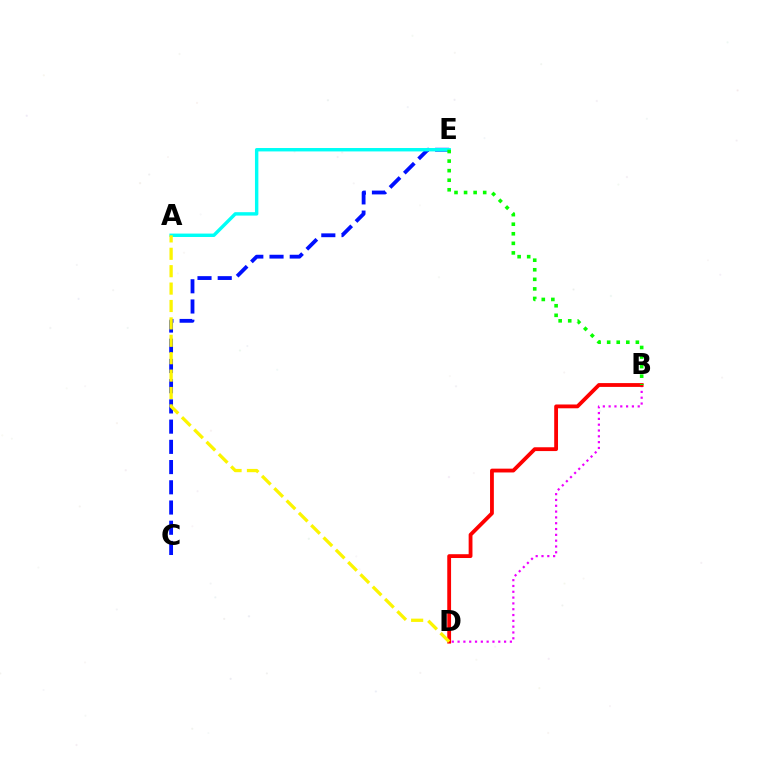{('C', 'E'): [{'color': '#0010ff', 'line_style': 'dashed', 'thickness': 2.75}], ('B', 'D'): [{'color': '#ee00ff', 'line_style': 'dotted', 'thickness': 1.58}, {'color': '#ff0000', 'line_style': 'solid', 'thickness': 2.74}], ('A', 'E'): [{'color': '#00fff6', 'line_style': 'solid', 'thickness': 2.46}], ('A', 'D'): [{'color': '#fcf500', 'line_style': 'dashed', 'thickness': 2.36}], ('B', 'E'): [{'color': '#08ff00', 'line_style': 'dotted', 'thickness': 2.6}]}